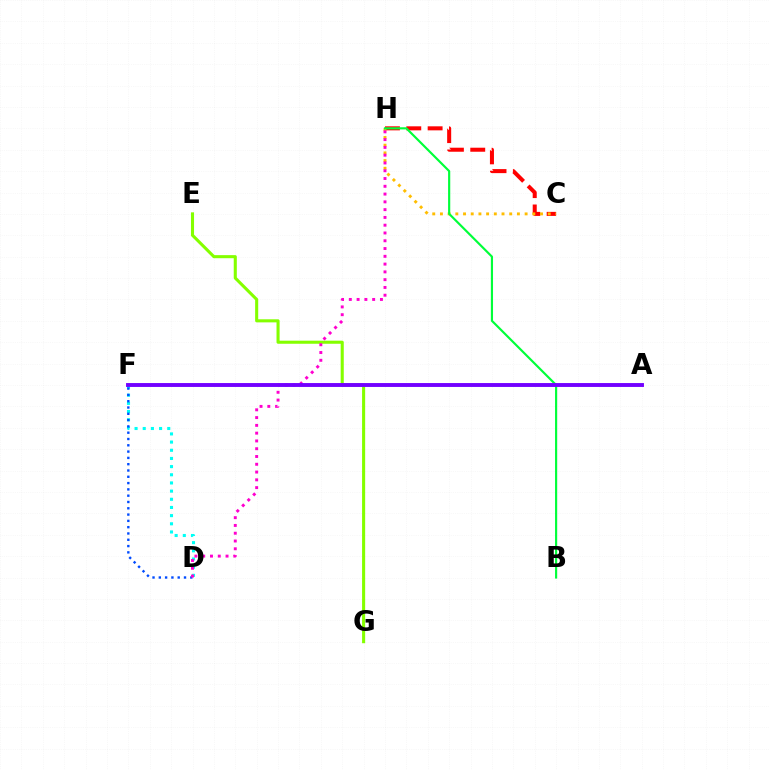{('D', 'F'): [{'color': '#00fff6', 'line_style': 'dotted', 'thickness': 2.22}, {'color': '#004bff', 'line_style': 'dotted', 'thickness': 1.71}], ('C', 'H'): [{'color': '#ff0000', 'line_style': 'dashed', 'thickness': 2.9}, {'color': '#ffbd00', 'line_style': 'dotted', 'thickness': 2.09}], ('B', 'H'): [{'color': '#00ff39', 'line_style': 'solid', 'thickness': 1.56}], ('E', 'G'): [{'color': '#84ff00', 'line_style': 'solid', 'thickness': 2.22}], ('D', 'H'): [{'color': '#ff00cf', 'line_style': 'dotted', 'thickness': 2.11}], ('A', 'F'): [{'color': '#7200ff', 'line_style': 'solid', 'thickness': 2.8}]}